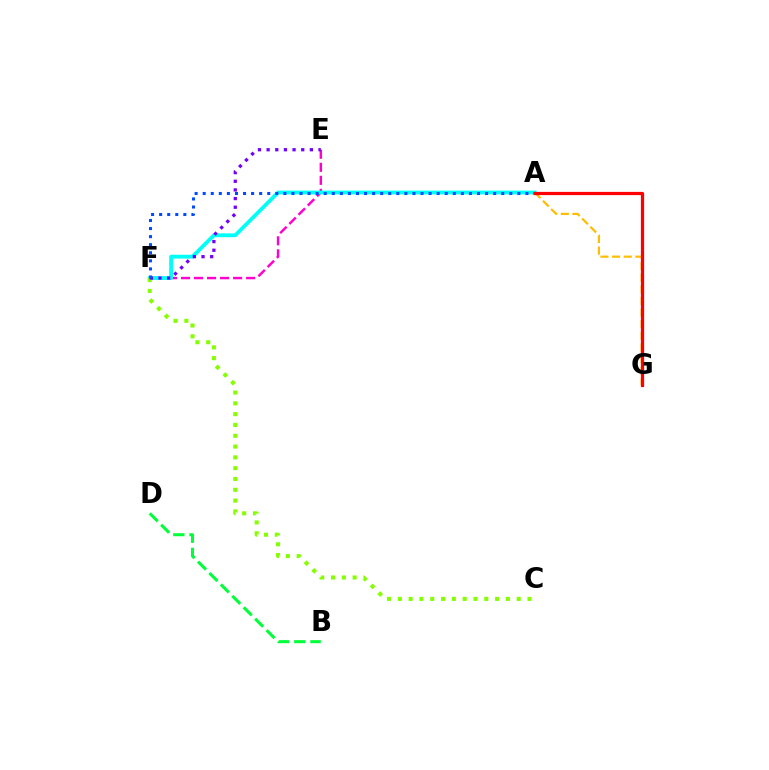{('E', 'F'): [{'color': '#ff00cf', 'line_style': 'dashed', 'thickness': 1.77}, {'color': '#7200ff', 'line_style': 'dotted', 'thickness': 2.35}], ('A', 'F'): [{'color': '#00fff6', 'line_style': 'solid', 'thickness': 2.75}, {'color': '#004bff', 'line_style': 'dotted', 'thickness': 2.19}], ('C', 'F'): [{'color': '#84ff00', 'line_style': 'dotted', 'thickness': 2.94}], ('B', 'D'): [{'color': '#00ff39', 'line_style': 'dashed', 'thickness': 2.2}], ('A', 'G'): [{'color': '#ffbd00', 'line_style': 'dashed', 'thickness': 1.58}, {'color': '#ff0000', 'line_style': 'solid', 'thickness': 2.33}]}